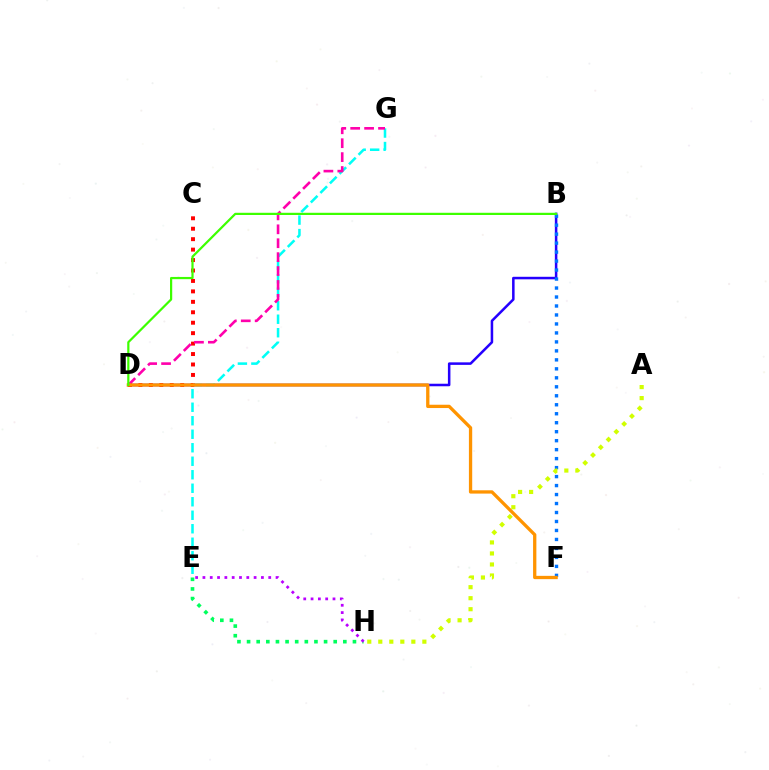{('B', 'D'): [{'color': '#2500ff', 'line_style': 'solid', 'thickness': 1.82}, {'color': '#3dff00', 'line_style': 'solid', 'thickness': 1.6}], ('E', 'G'): [{'color': '#00fff6', 'line_style': 'dashed', 'thickness': 1.83}], ('B', 'F'): [{'color': '#0074ff', 'line_style': 'dotted', 'thickness': 2.44}], ('C', 'D'): [{'color': '#ff0000', 'line_style': 'dotted', 'thickness': 2.84}], ('A', 'H'): [{'color': '#d1ff00', 'line_style': 'dotted', 'thickness': 2.99}], ('D', 'G'): [{'color': '#ff00ac', 'line_style': 'dashed', 'thickness': 1.89}], ('D', 'F'): [{'color': '#ff9400', 'line_style': 'solid', 'thickness': 2.37}], ('E', 'H'): [{'color': '#00ff5c', 'line_style': 'dotted', 'thickness': 2.62}, {'color': '#b900ff', 'line_style': 'dotted', 'thickness': 1.99}]}